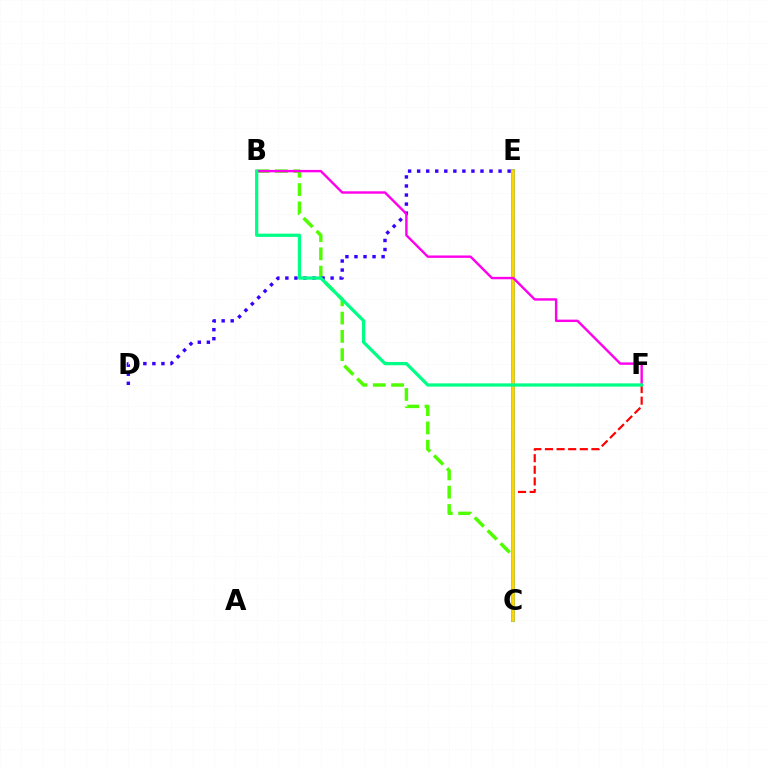{('C', 'F'): [{'color': '#ff0000', 'line_style': 'dashed', 'thickness': 1.58}], ('B', 'C'): [{'color': '#4fff00', 'line_style': 'dashed', 'thickness': 2.48}], ('D', 'E'): [{'color': '#3700ff', 'line_style': 'dotted', 'thickness': 2.46}], ('C', 'E'): [{'color': '#009eff', 'line_style': 'solid', 'thickness': 2.81}, {'color': '#ffd500', 'line_style': 'solid', 'thickness': 2.55}], ('B', 'F'): [{'color': '#ff00ed', 'line_style': 'solid', 'thickness': 1.73}, {'color': '#00ff86', 'line_style': 'solid', 'thickness': 2.35}]}